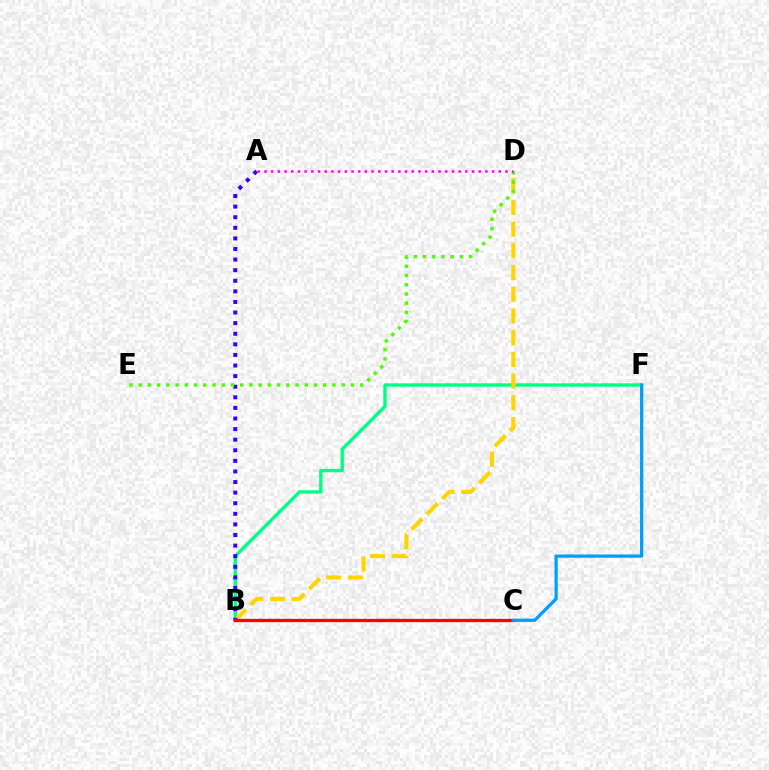{('B', 'F'): [{'color': '#00ff86', 'line_style': 'solid', 'thickness': 2.44}], ('B', 'D'): [{'color': '#ffd500', 'line_style': 'dashed', 'thickness': 2.95}], ('A', 'B'): [{'color': '#3700ff', 'line_style': 'dotted', 'thickness': 2.88}], ('D', 'E'): [{'color': '#4fff00', 'line_style': 'dotted', 'thickness': 2.51}], ('B', 'C'): [{'color': '#ff0000', 'line_style': 'solid', 'thickness': 2.38}], ('C', 'F'): [{'color': '#009eff', 'line_style': 'solid', 'thickness': 2.34}], ('A', 'D'): [{'color': '#ff00ed', 'line_style': 'dotted', 'thickness': 1.82}]}